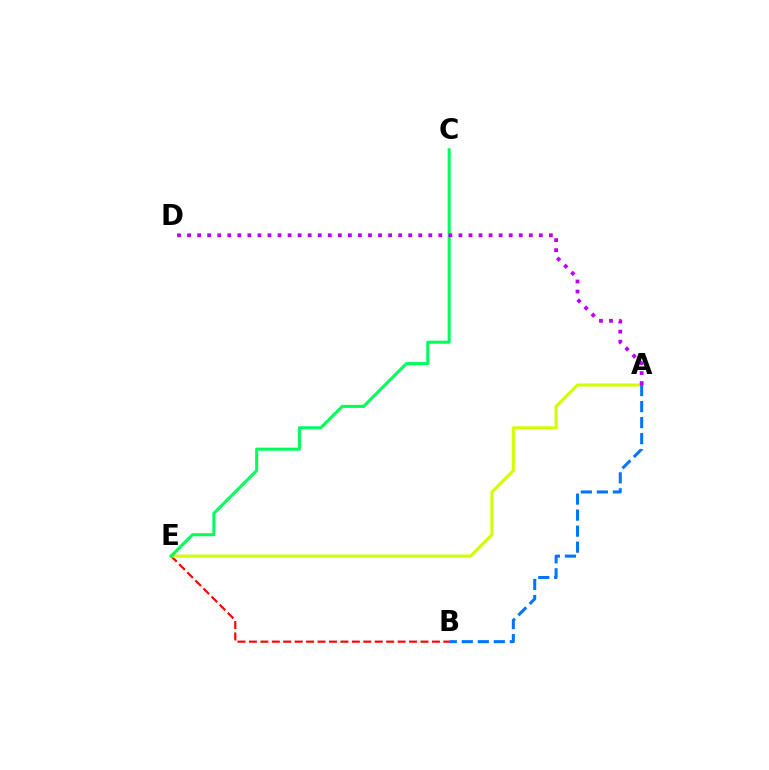{('B', 'E'): [{'color': '#ff0000', 'line_style': 'dashed', 'thickness': 1.55}], ('A', 'E'): [{'color': '#d1ff00', 'line_style': 'solid', 'thickness': 2.21}], ('A', 'B'): [{'color': '#0074ff', 'line_style': 'dashed', 'thickness': 2.18}], ('C', 'E'): [{'color': '#00ff5c', 'line_style': 'solid', 'thickness': 2.19}], ('A', 'D'): [{'color': '#b900ff', 'line_style': 'dotted', 'thickness': 2.73}]}